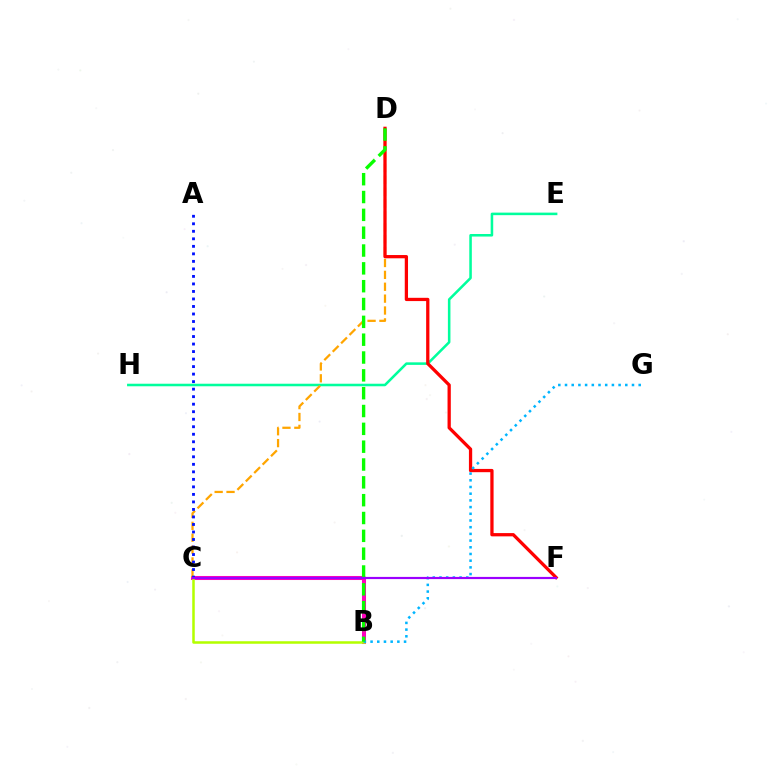{('B', 'C'): [{'color': '#ff00bd', 'line_style': 'solid', 'thickness': 2.91}, {'color': '#b3ff00', 'line_style': 'solid', 'thickness': 1.81}], ('E', 'H'): [{'color': '#00ff9d', 'line_style': 'solid', 'thickness': 1.83}], ('C', 'D'): [{'color': '#ffa500', 'line_style': 'dashed', 'thickness': 1.61}], ('D', 'F'): [{'color': '#ff0000', 'line_style': 'solid', 'thickness': 2.35}], ('B', 'G'): [{'color': '#00b5ff', 'line_style': 'dotted', 'thickness': 1.82}], ('B', 'D'): [{'color': '#08ff00', 'line_style': 'dashed', 'thickness': 2.42}], ('A', 'C'): [{'color': '#0010ff', 'line_style': 'dotted', 'thickness': 2.04}], ('C', 'F'): [{'color': '#9b00ff', 'line_style': 'solid', 'thickness': 1.57}]}